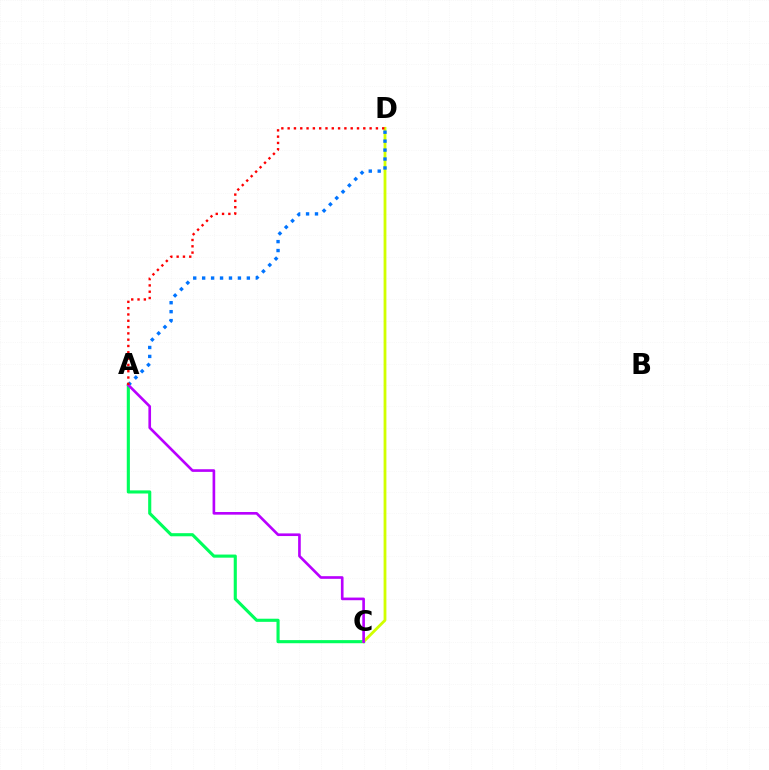{('A', 'C'): [{'color': '#00ff5c', 'line_style': 'solid', 'thickness': 2.24}, {'color': '#b900ff', 'line_style': 'solid', 'thickness': 1.91}], ('C', 'D'): [{'color': '#d1ff00', 'line_style': 'solid', 'thickness': 2.02}], ('A', 'D'): [{'color': '#0074ff', 'line_style': 'dotted', 'thickness': 2.43}, {'color': '#ff0000', 'line_style': 'dotted', 'thickness': 1.71}]}